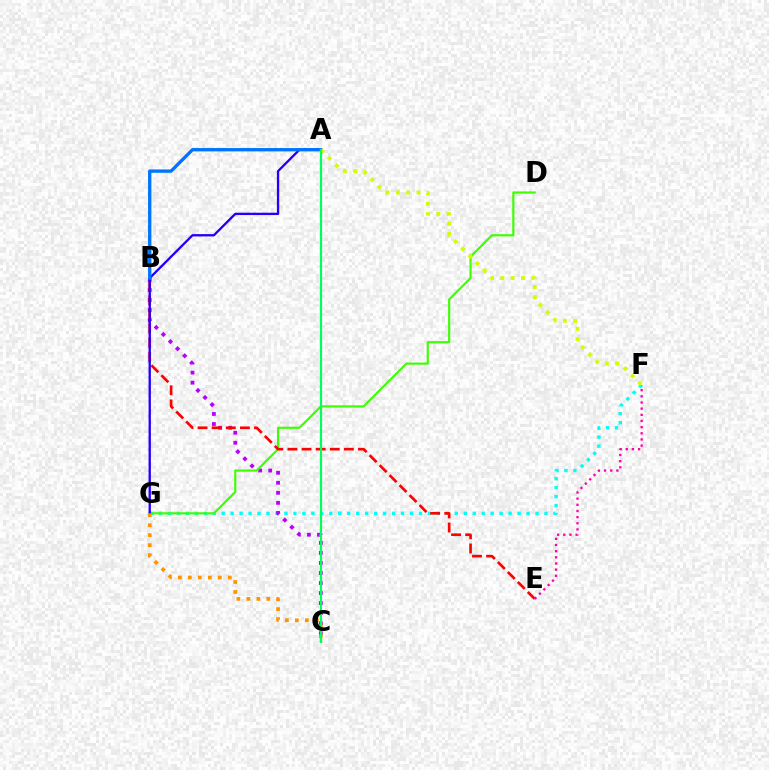{('F', 'G'): [{'color': '#00fff6', 'line_style': 'dotted', 'thickness': 2.44}], ('B', 'C'): [{'color': '#b900ff', 'line_style': 'dotted', 'thickness': 2.73}], ('D', 'G'): [{'color': '#3dff00', 'line_style': 'solid', 'thickness': 1.55}], ('B', 'E'): [{'color': '#ff0000', 'line_style': 'dashed', 'thickness': 1.92}], ('A', 'G'): [{'color': '#2500ff', 'line_style': 'solid', 'thickness': 1.69}], ('C', 'G'): [{'color': '#ff9400', 'line_style': 'dotted', 'thickness': 2.71}], ('A', 'B'): [{'color': '#0074ff', 'line_style': 'solid', 'thickness': 2.4}], ('E', 'F'): [{'color': '#ff00ac', 'line_style': 'dotted', 'thickness': 1.67}], ('A', 'F'): [{'color': '#d1ff00', 'line_style': 'dotted', 'thickness': 2.8}], ('A', 'C'): [{'color': '#00ff5c', 'line_style': 'solid', 'thickness': 1.58}]}